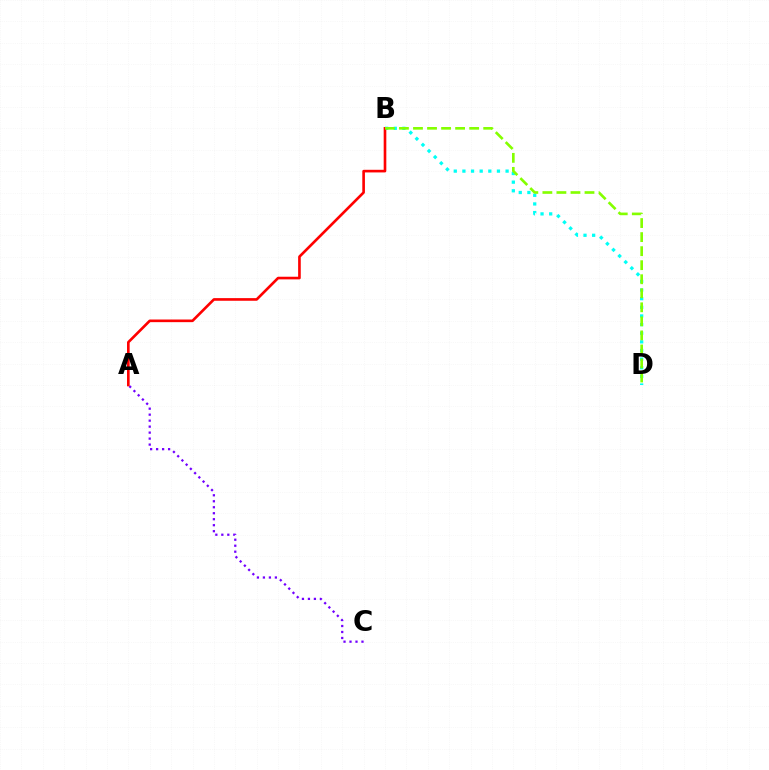{('B', 'D'): [{'color': '#00fff6', 'line_style': 'dotted', 'thickness': 2.35}, {'color': '#84ff00', 'line_style': 'dashed', 'thickness': 1.91}], ('A', 'C'): [{'color': '#7200ff', 'line_style': 'dotted', 'thickness': 1.63}], ('A', 'B'): [{'color': '#ff0000', 'line_style': 'solid', 'thickness': 1.9}]}